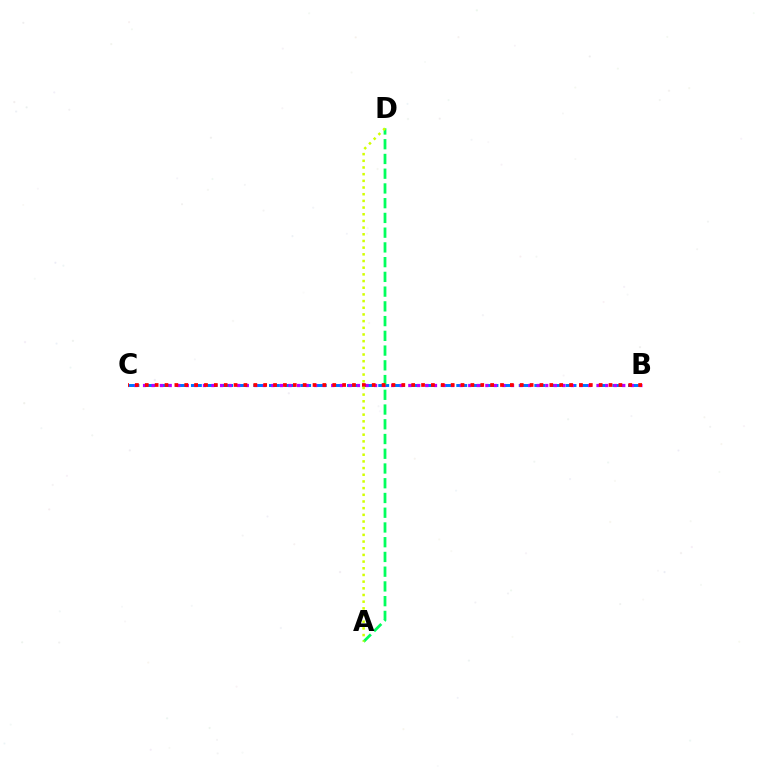{('B', 'C'): [{'color': '#0074ff', 'line_style': 'dashed', 'thickness': 2.12}, {'color': '#b900ff', 'line_style': 'dotted', 'thickness': 2.33}, {'color': '#ff0000', 'line_style': 'dotted', 'thickness': 2.68}], ('A', 'D'): [{'color': '#00ff5c', 'line_style': 'dashed', 'thickness': 2.0}, {'color': '#d1ff00', 'line_style': 'dotted', 'thickness': 1.81}]}